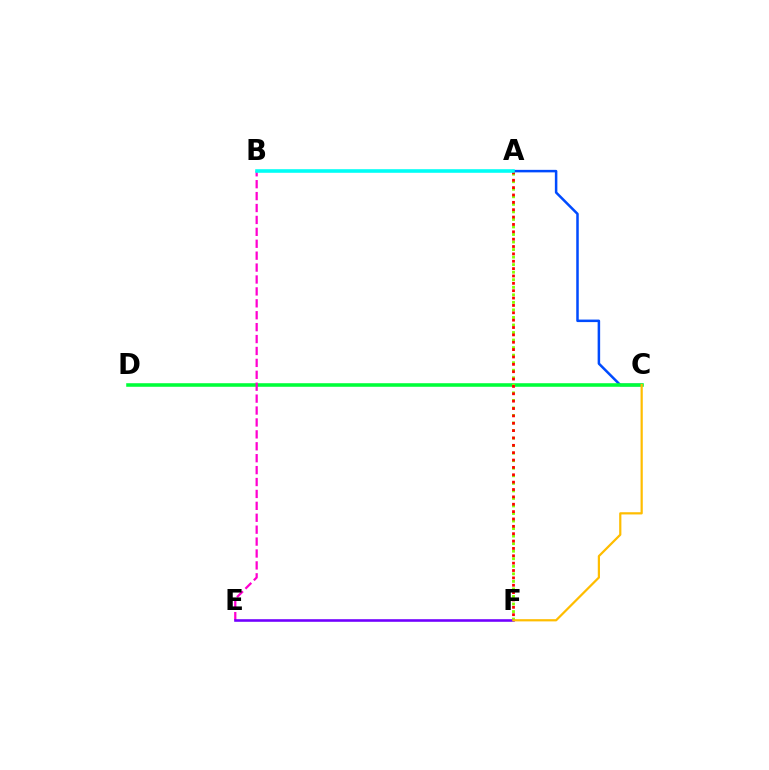{('A', 'C'): [{'color': '#004bff', 'line_style': 'solid', 'thickness': 1.81}], ('C', 'D'): [{'color': '#00ff39', 'line_style': 'solid', 'thickness': 2.56}], ('B', 'E'): [{'color': '#ff00cf', 'line_style': 'dashed', 'thickness': 1.62}], ('A', 'F'): [{'color': '#84ff00', 'line_style': 'dotted', 'thickness': 2.05}, {'color': '#ff0000', 'line_style': 'dotted', 'thickness': 2.0}], ('E', 'F'): [{'color': '#7200ff', 'line_style': 'solid', 'thickness': 1.87}], ('A', 'B'): [{'color': '#00fff6', 'line_style': 'solid', 'thickness': 2.58}], ('C', 'F'): [{'color': '#ffbd00', 'line_style': 'solid', 'thickness': 1.6}]}